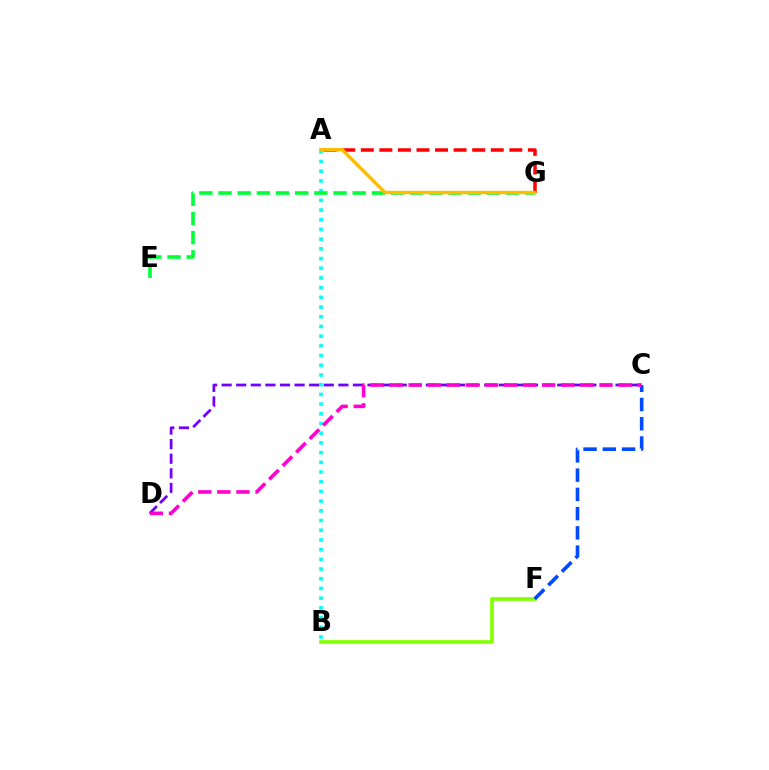{('C', 'D'): [{'color': '#7200ff', 'line_style': 'dashed', 'thickness': 1.98}, {'color': '#ff00cf', 'line_style': 'dashed', 'thickness': 2.59}], ('B', 'F'): [{'color': '#84ff00', 'line_style': 'solid', 'thickness': 2.65}], ('C', 'F'): [{'color': '#004bff', 'line_style': 'dashed', 'thickness': 2.62}], ('A', 'B'): [{'color': '#00fff6', 'line_style': 'dotted', 'thickness': 2.64}], ('A', 'G'): [{'color': '#ff0000', 'line_style': 'dashed', 'thickness': 2.52}, {'color': '#ffbd00', 'line_style': 'solid', 'thickness': 2.46}], ('E', 'G'): [{'color': '#00ff39', 'line_style': 'dashed', 'thickness': 2.6}]}